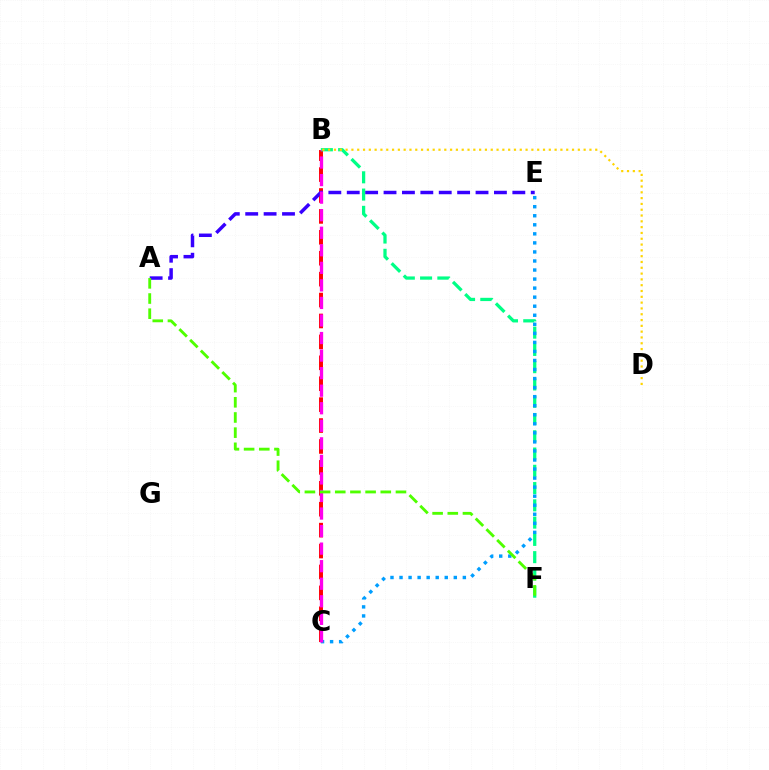{('B', 'C'): [{'color': '#ff0000', 'line_style': 'dashed', 'thickness': 2.84}, {'color': '#ff00ed', 'line_style': 'dashed', 'thickness': 2.38}], ('B', 'F'): [{'color': '#00ff86', 'line_style': 'dashed', 'thickness': 2.35}], ('C', 'E'): [{'color': '#009eff', 'line_style': 'dotted', 'thickness': 2.46}], ('A', 'E'): [{'color': '#3700ff', 'line_style': 'dashed', 'thickness': 2.5}], ('A', 'F'): [{'color': '#4fff00', 'line_style': 'dashed', 'thickness': 2.06}], ('B', 'D'): [{'color': '#ffd500', 'line_style': 'dotted', 'thickness': 1.58}]}